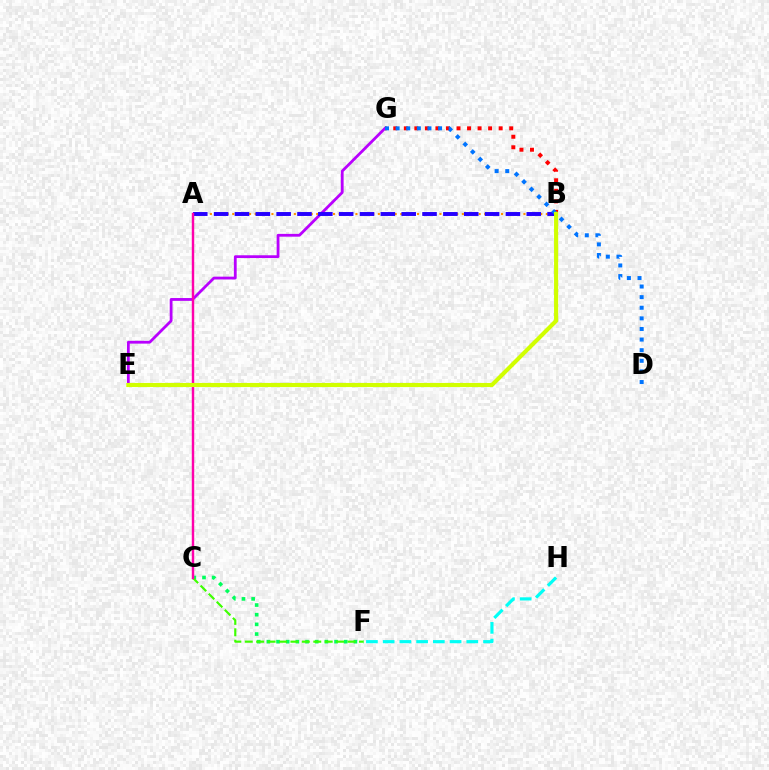{('F', 'H'): [{'color': '#00fff6', 'line_style': 'dashed', 'thickness': 2.27}], ('E', 'G'): [{'color': '#b900ff', 'line_style': 'solid', 'thickness': 2.01}], ('B', 'G'): [{'color': '#ff0000', 'line_style': 'dotted', 'thickness': 2.86}], ('A', 'B'): [{'color': '#ff9400', 'line_style': 'dotted', 'thickness': 1.52}, {'color': '#2500ff', 'line_style': 'dashed', 'thickness': 2.83}], ('C', 'F'): [{'color': '#00ff5c', 'line_style': 'dotted', 'thickness': 2.63}, {'color': '#3dff00', 'line_style': 'dashed', 'thickness': 1.55}], ('A', 'C'): [{'color': '#ff00ac', 'line_style': 'solid', 'thickness': 1.75}], ('D', 'G'): [{'color': '#0074ff', 'line_style': 'dotted', 'thickness': 2.88}], ('B', 'E'): [{'color': '#d1ff00', 'line_style': 'solid', 'thickness': 2.97}]}